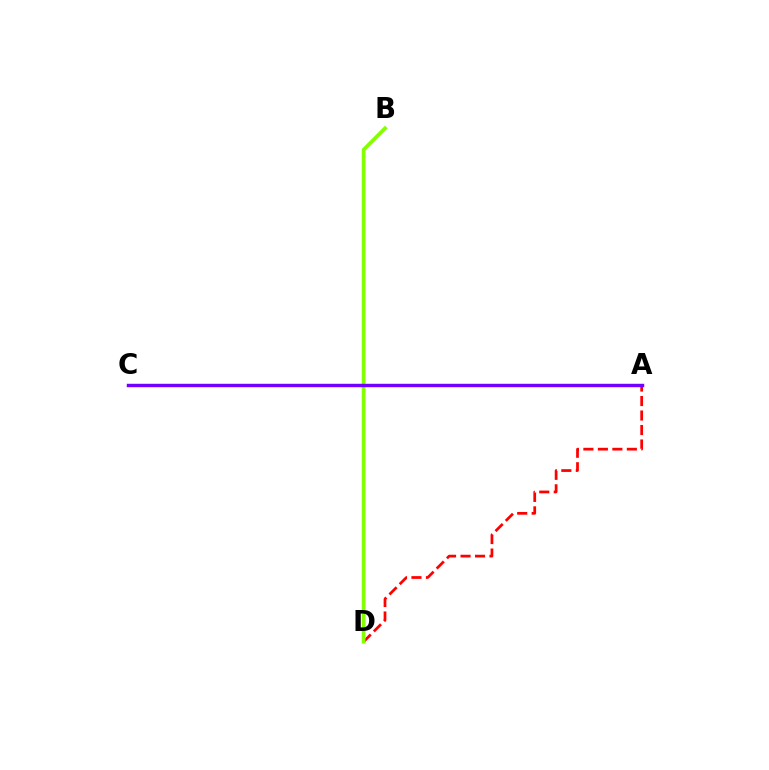{('A', 'C'): [{'color': '#00fff6', 'line_style': 'solid', 'thickness': 2.0}, {'color': '#7200ff', 'line_style': 'solid', 'thickness': 2.48}], ('A', 'D'): [{'color': '#ff0000', 'line_style': 'dashed', 'thickness': 1.97}], ('B', 'D'): [{'color': '#84ff00', 'line_style': 'solid', 'thickness': 2.69}]}